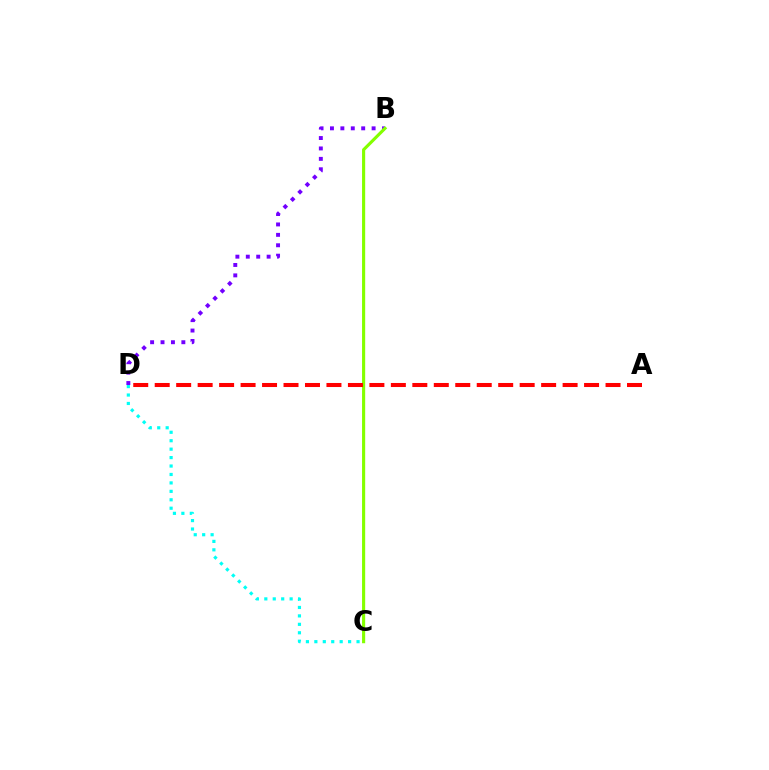{('B', 'D'): [{'color': '#7200ff', 'line_style': 'dotted', 'thickness': 2.83}], ('B', 'C'): [{'color': '#84ff00', 'line_style': 'solid', 'thickness': 2.25}], ('A', 'D'): [{'color': '#ff0000', 'line_style': 'dashed', 'thickness': 2.92}], ('C', 'D'): [{'color': '#00fff6', 'line_style': 'dotted', 'thickness': 2.29}]}